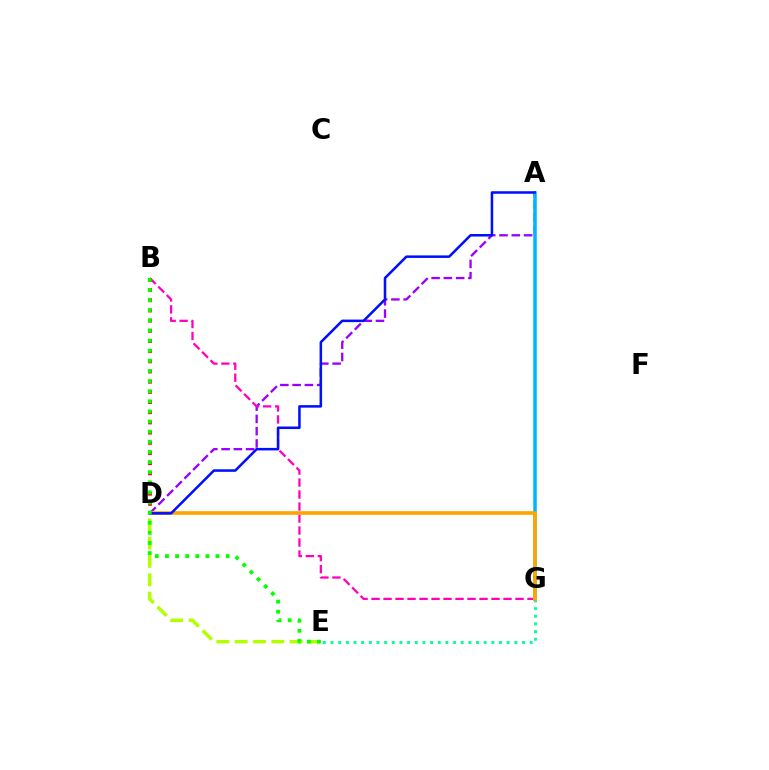{('A', 'D'): [{'color': '#9b00ff', 'line_style': 'dashed', 'thickness': 1.67}, {'color': '#0010ff', 'line_style': 'solid', 'thickness': 1.83}], ('D', 'E'): [{'color': '#b3ff00', 'line_style': 'dashed', 'thickness': 2.49}], ('E', 'G'): [{'color': '#00ff9d', 'line_style': 'dotted', 'thickness': 2.08}], ('B', 'G'): [{'color': '#ff00bd', 'line_style': 'dashed', 'thickness': 1.63}], ('A', 'G'): [{'color': '#00b5ff', 'line_style': 'solid', 'thickness': 2.55}], ('D', 'G'): [{'color': '#ffa500', 'line_style': 'solid', 'thickness': 2.63}], ('B', 'D'): [{'color': '#ff0000', 'line_style': 'dotted', 'thickness': 2.77}], ('B', 'E'): [{'color': '#08ff00', 'line_style': 'dotted', 'thickness': 2.75}]}